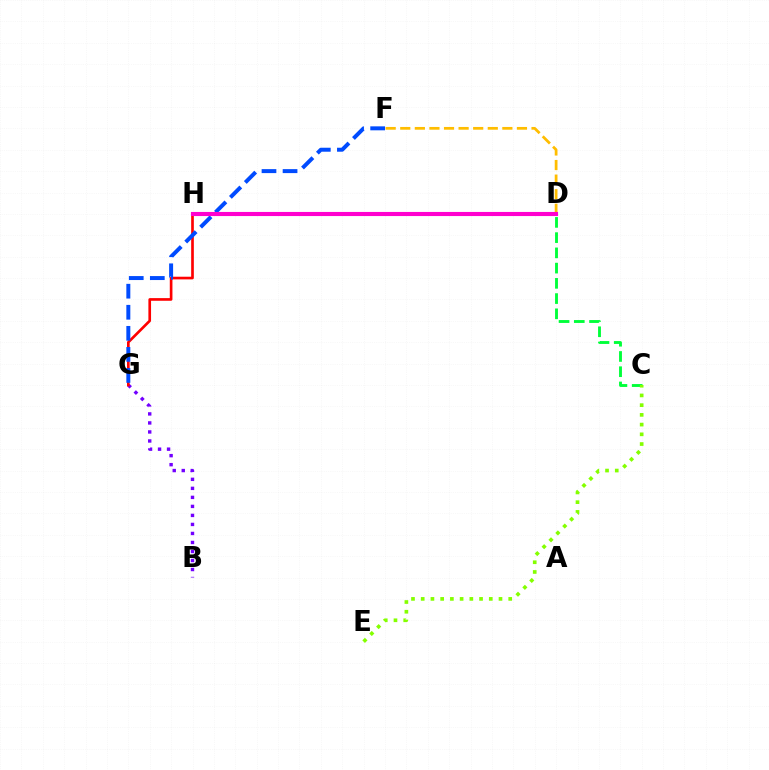{('C', 'D'): [{'color': '#00ff39', 'line_style': 'dashed', 'thickness': 2.07}], ('B', 'G'): [{'color': '#7200ff', 'line_style': 'dotted', 'thickness': 2.45}], ('G', 'H'): [{'color': '#ff0000', 'line_style': 'solid', 'thickness': 1.92}], ('C', 'E'): [{'color': '#84ff00', 'line_style': 'dotted', 'thickness': 2.64}], ('F', 'G'): [{'color': '#004bff', 'line_style': 'dashed', 'thickness': 2.86}], ('D', 'H'): [{'color': '#00fff6', 'line_style': 'dotted', 'thickness': 2.83}, {'color': '#ff00cf', 'line_style': 'solid', 'thickness': 2.96}], ('D', 'F'): [{'color': '#ffbd00', 'line_style': 'dashed', 'thickness': 1.98}]}